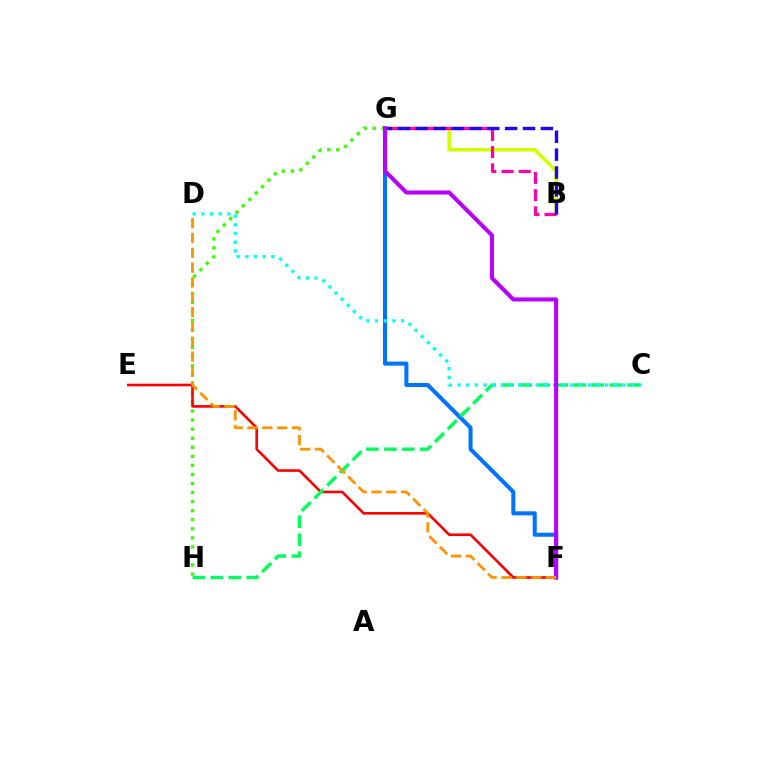{('G', 'H'): [{'color': '#3dff00', 'line_style': 'dotted', 'thickness': 2.46}], ('B', 'G'): [{'color': '#d1ff00', 'line_style': 'solid', 'thickness': 2.54}, {'color': '#ff00ac', 'line_style': 'dashed', 'thickness': 2.34}, {'color': '#2500ff', 'line_style': 'dashed', 'thickness': 2.43}], ('E', 'F'): [{'color': '#ff0000', 'line_style': 'solid', 'thickness': 1.88}], ('F', 'G'): [{'color': '#0074ff', 'line_style': 'solid', 'thickness': 2.91}, {'color': '#b900ff', 'line_style': 'solid', 'thickness': 2.92}], ('C', 'H'): [{'color': '#00ff5c', 'line_style': 'dashed', 'thickness': 2.44}], ('C', 'D'): [{'color': '#00fff6', 'line_style': 'dotted', 'thickness': 2.36}], ('D', 'F'): [{'color': '#ff9400', 'line_style': 'dashed', 'thickness': 2.01}]}